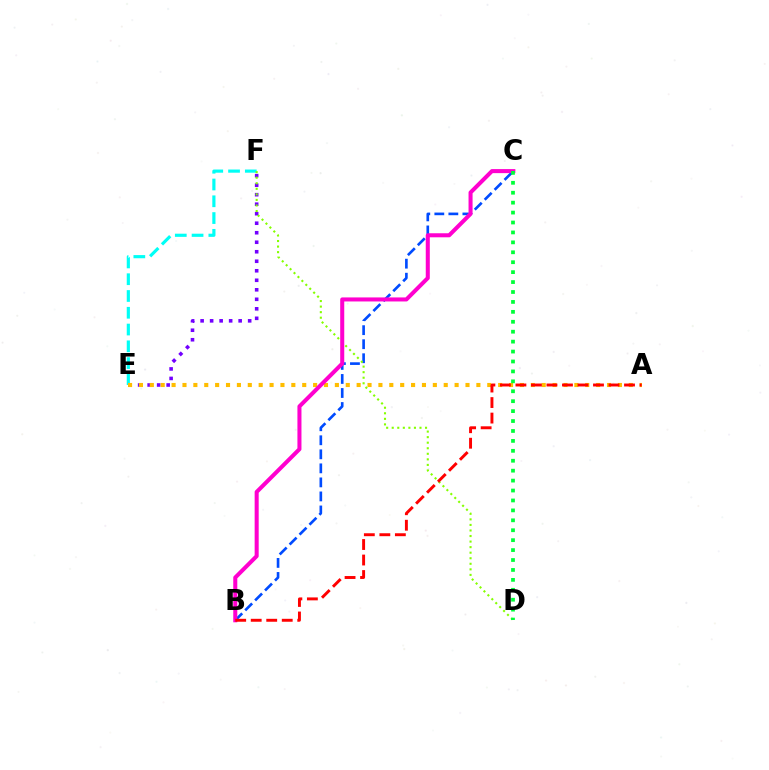{('B', 'C'): [{'color': '#004bff', 'line_style': 'dashed', 'thickness': 1.91}, {'color': '#ff00cf', 'line_style': 'solid', 'thickness': 2.91}], ('E', 'F'): [{'color': '#00fff6', 'line_style': 'dashed', 'thickness': 2.28}, {'color': '#7200ff', 'line_style': 'dotted', 'thickness': 2.58}], ('D', 'F'): [{'color': '#84ff00', 'line_style': 'dotted', 'thickness': 1.51}], ('A', 'E'): [{'color': '#ffbd00', 'line_style': 'dotted', 'thickness': 2.96}], ('C', 'D'): [{'color': '#00ff39', 'line_style': 'dotted', 'thickness': 2.7}], ('A', 'B'): [{'color': '#ff0000', 'line_style': 'dashed', 'thickness': 2.11}]}